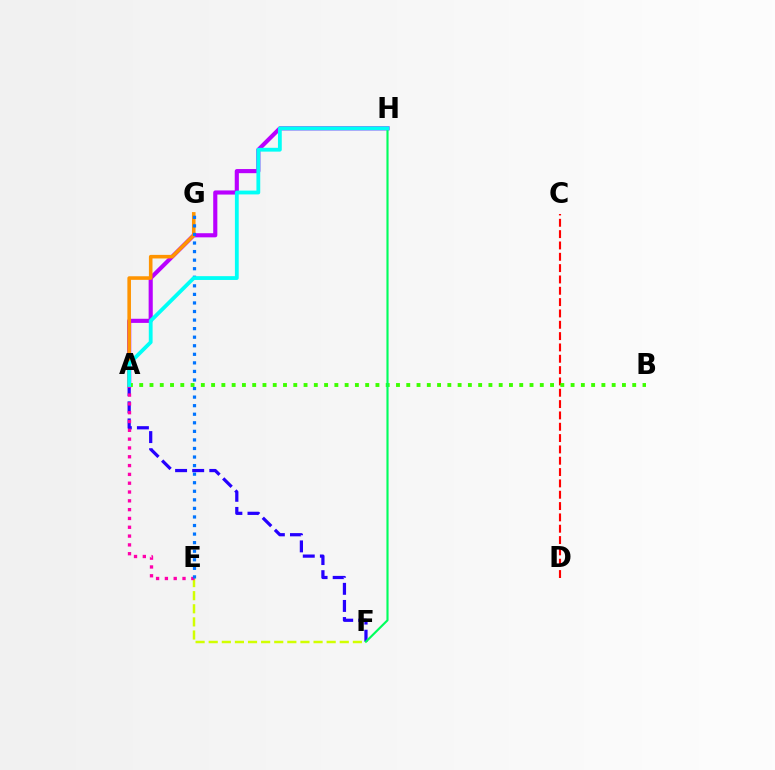{('C', 'D'): [{'color': '#ff0000', 'line_style': 'dashed', 'thickness': 1.54}], ('E', 'F'): [{'color': '#d1ff00', 'line_style': 'dashed', 'thickness': 1.78}], ('A', 'H'): [{'color': '#b900ff', 'line_style': 'solid', 'thickness': 2.97}, {'color': '#00fff6', 'line_style': 'solid', 'thickness': 2.74}], ('A', 'F'): [{'color': '#2500ff', 'line_style': 'dashed', 'thickness': 2.32}], ('A', 'E'): [{'color': '#ff00ac', 'line_style': 'dotted', 'thickness': 2.39}], ('A', 'G'): [{'color': '#ff9400', 'line_style': 'solid', 'thickness': 2.58}], ('A', 'B'): [{'color': '#3dff00', 'line_style': 'dotted', 'thickness': 2.79}], ('F', 'H'): [{'color': '#00ff5c', 'line_style': 'solid', 'thickness': 1.54}], ('E', 'G'): [{'color': '#0074ff', 'line_style': 'dotted', 'thickness': 2.33}]}